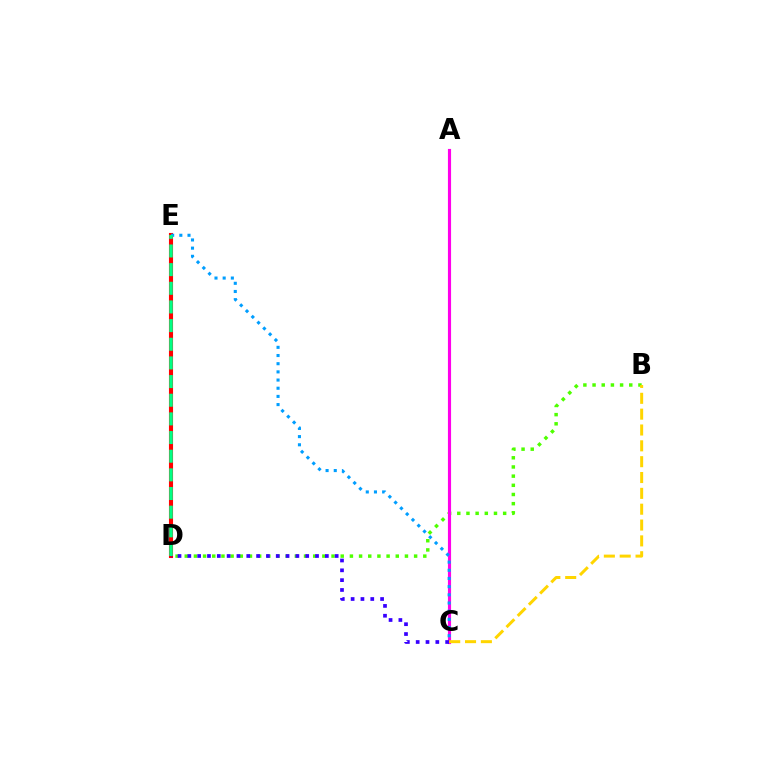{('B', 'D'): [{'color': '#4fff00', 'line_style': 'dotted', 'thickness': 2.49}], ('A', 'C'): [{'color': '#ff00ed', 'line_style': 'solid', 'thickness': 2.26}], ('D', 'E'): [{'color': '#ff0000', 'line_style': 'solid', 'thickness': 2.95}, {'color': '#00ff86', 'line_style': 'dashed', 'thickness': 2.53}], ('B', 'C'): [{'color': '#ffd500', 'line_style': 'dashed', 'thickness': 2.15}], ('C', 'D'): [{'color': '#3700ff', 'line_style': 'dotted', 'thickness': 2.67}], ('C', 'E'): [{'color': '#009eff', 'line_style': 'dotted', 'thickness': 2.22}]}